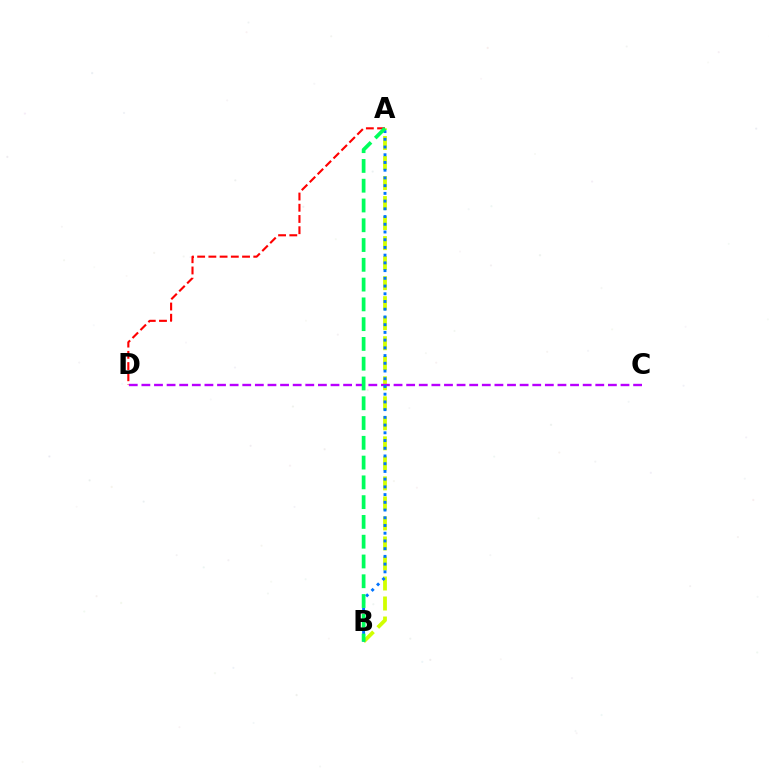{('A', 'B'): [{'color': '#d1ff00', 'line_style': 'dashed', 'thickness': 2.72}, {'color': '#0074ff', 'line_style': 'dotted', 'thickness': 2.1}, {'color': '#00ff5c', 'line_style': 'dashed', 'thickness': 2.69}], ('C', 'D'): [{'color': '#b900ff', 'line_style': 'dashed', 'thickness': 1.71}], ('A', 'D'): [{'color': '#ff0000', 'line_style': 'dashed', 'thickness': 1.52}]}